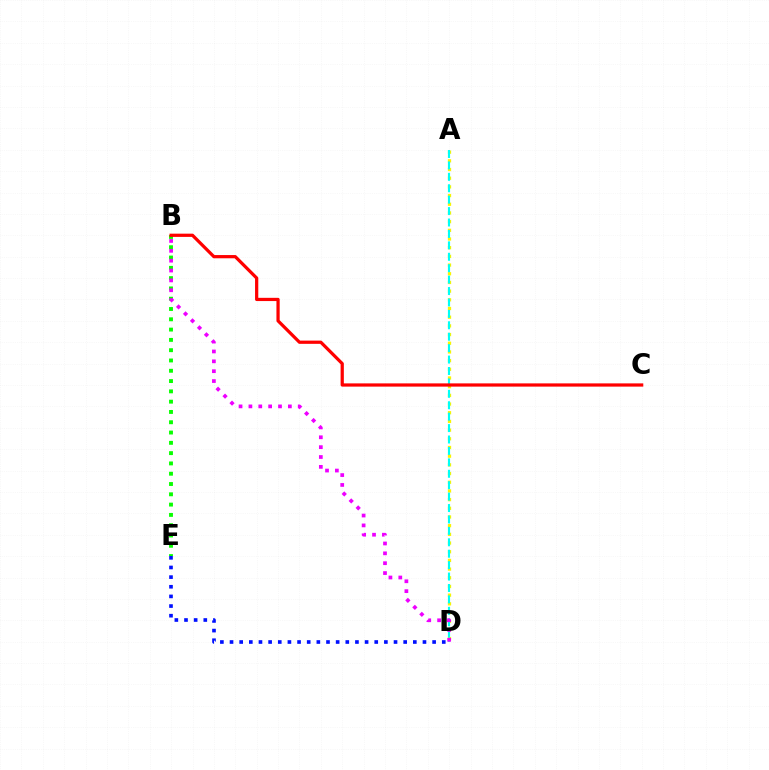{('A', 'D'): [{'color': '#fcf500', 'line_style': 'dotted', 'thickness': 2.36}, {'color': '#00fff6', 'line_style': 'dashed', 'thickness': 1.55}], ('B', 'E'): [{'color': '#08ff00', 'line_style': 'dotted', 'thickness': 2.8}], ('D', 'E'): [{'color': '#0010ff', 'line_style': 'dotted', 'thickness': 2.62}], ('B', 'C'): [{'color': '#ff0000', 'line_style': 'solid', 'thickness': 2.33}], ('B', 'D'): [{'color': '#ee00ff', 'line_style': 'dotted', 'thickness': 2.68}]}